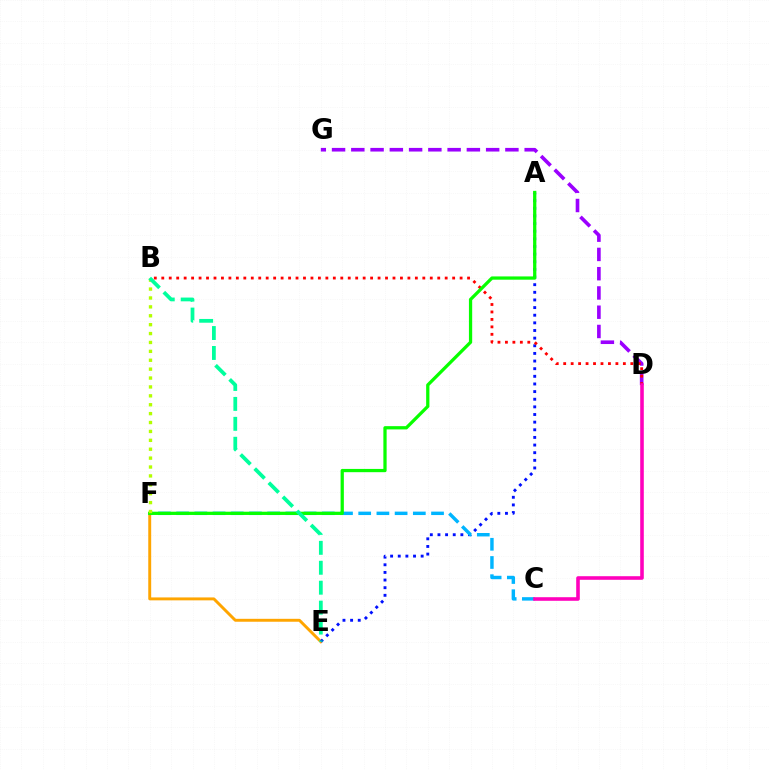{('E', 'F'): [{'color': '#ffa500', 'line_style': 'solid', 'thickness': 2.11}], ('A', 'E'): [{'color': '#0010ff', 'line_style': 'dotted', 'thickness': 2.07}], ('C', 'F'): [{'color': '#00b5ff', 'line_style': 'dashed', 'thickness': 2.47}], ('D', 'G'): [{'color': '#9b00ff', 'line_style': 'dashed', 'thickness': 2.62}], ('B', 'D'): [{'color': '#ff0000', 'line_style': 'dotted', 'thickness': 2.03}], ('C', 'D'): [{'color': '#ff00bd', 'line_style': 'solid', 'thickness': 2.58}], ('A', 'F'): [{'color': '#08ff00', 'line_style': 'solid', 'thickness': 2.34}], ('B', 'F'): [{'color': '#b3ff00', 'line_style': 'dotted', 'thickness': 2.42}], ('B', 'E'): [{'color': '#00ff9d', 'line_style': 'dashed', 'thickness': 2.71}]}